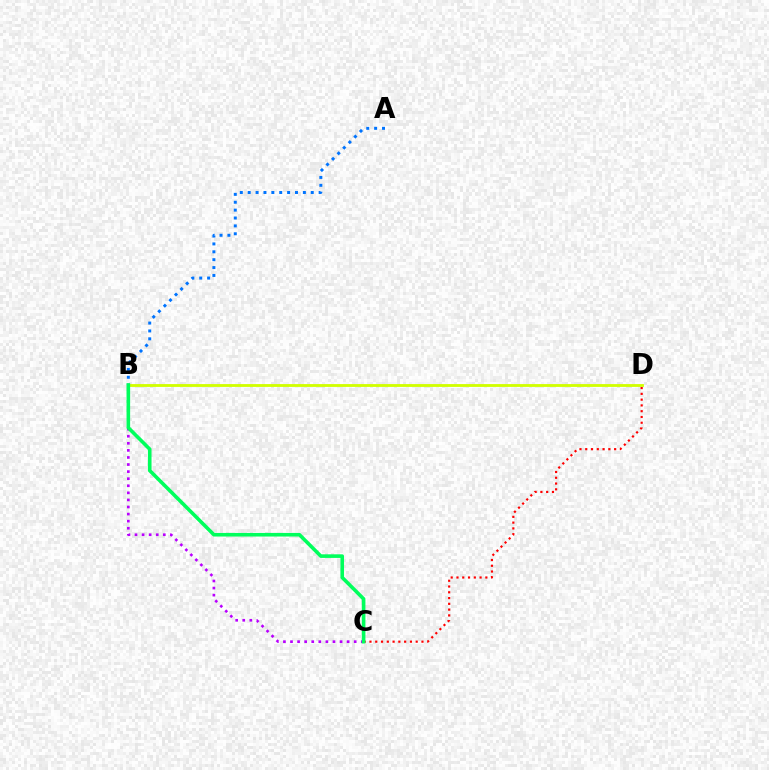{('C', 'D'): [{'color': '#ff0000', 'line_style': 'dotted', 'thickness': 1.57}], ('A', 'B'): [{'color': '#0074ff', 'line_style': 'dotted', 'thickness': 2.14}], ('B', 'C'): [{'color': '#b900ff', 'line_style': 'dotted', 'thickness': 1.92}, {'color': '#00ff5c', 'line_style': 'solid', 'thickness': 2.59}], ('B', 'D'): [{'color': '#d1ff00', 'line_style': 'solid', 'thickness': 2.04}]}